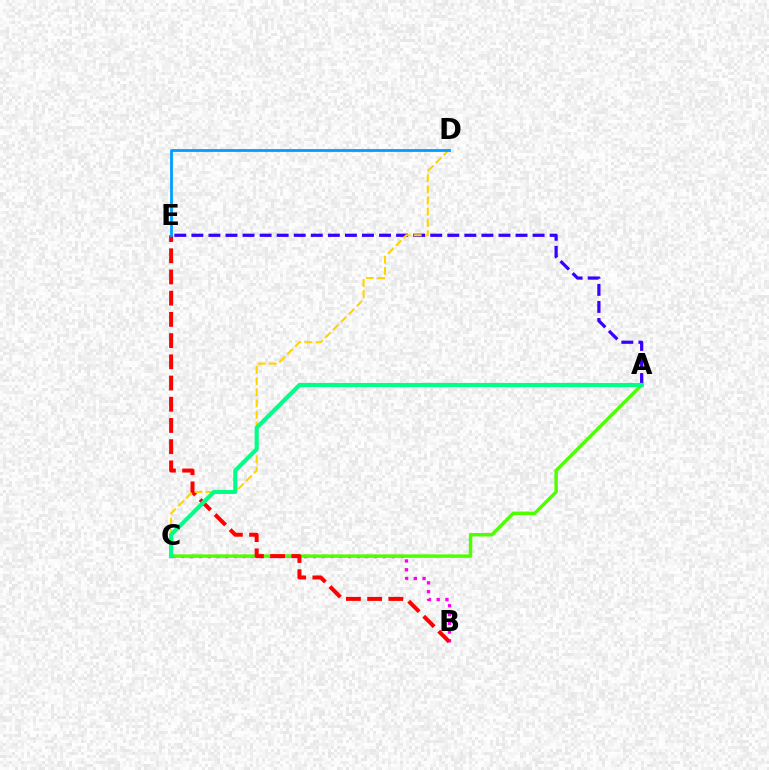{('B', 'C'): [{'color': '#ff00ed', 'line_style': 'dotted', 'thickness': 2.38}], ('A', 'E'): [{'color': '#3700ff', 'line_style': 'dashed', 'thickness': 2.32}], ('A', 'C'): [{'color': '#4fff00', 'line_style': 'solid', 'thickness': 2.49}, {'color': '#00ff86', 'line_style': 'solid', 'thickness': 2.98}], ('B', 'E'): [{'color': '#ff0000', 'line_style': 'dashed', 'thickness': 2.88}], ('C', 'D'): [{'color': '#ffd500', 'line_style': 'dashed', 'thickness': 1.52}], ('D', 'E'): [{'color': '#009eff', 'line_style': 'solid', 'thickness': 2.02}]}